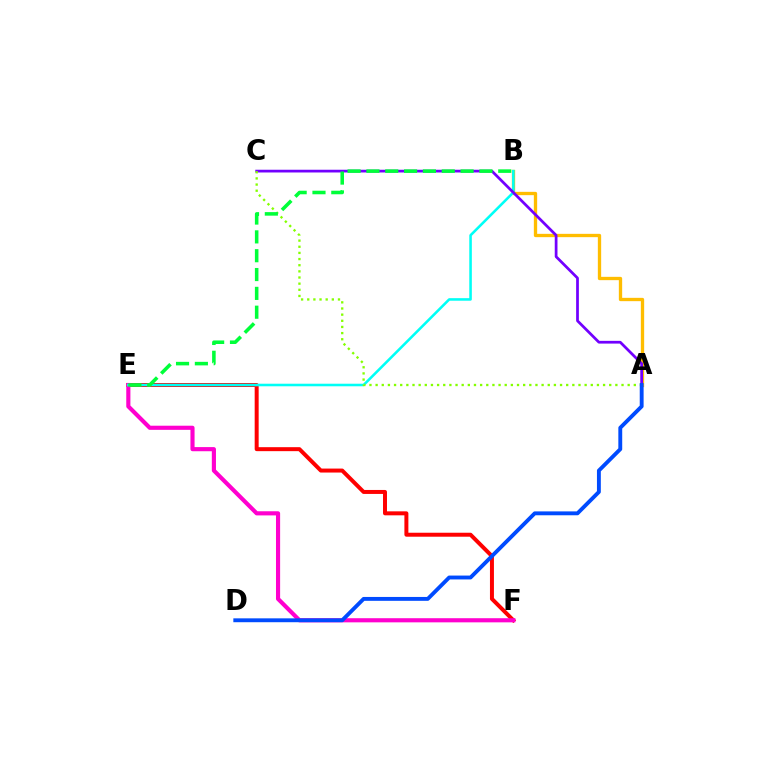{('A', 'B'): [{'color': '#ffbd00', 'line_style': 'solid', 'thickness': 2.39}], ('E', 'F'): [{'color': '#ff0000', 'line_style': 'solid', 'thickness': 2.86}, {'color': '#ff00cf', 'line_style': 'solid', 'thickness': 2.98}], ('B', 'E'): [{'color': '#00fff6', 'line_style': 'solid', 'thickness': 1.85}, {'color': '#00ff39', 'line_style': 'dashed', 'thickness': 2.56}], ('A', 'C'): [{'color': '#7200ff', 'line_style': 'solid', 'thickness': 1.97}, {'color': '#84ff00', 'line_style': 'dotted', 'thickness': 1.67}], ('A', 'D'): [{'color': '#004bff', 'line_style': 'solid', 'thickness': 2.79}]}